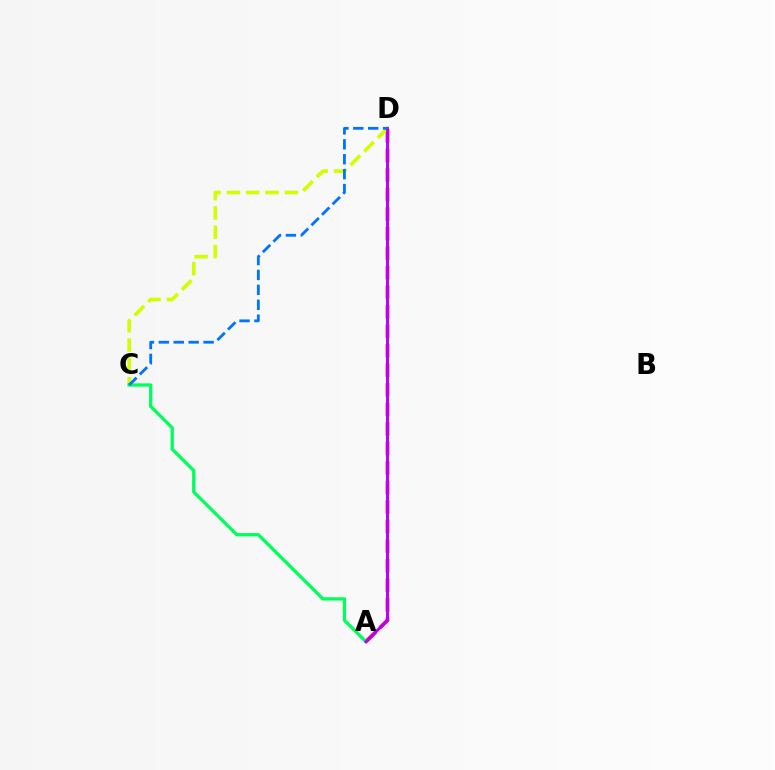{('A', 'D'): [{'color': '#ff0000', 'line_style': 'dashed', 'thickness': 2.65}, {'color': '#b900ff', 'line_style': 'solid', 'thickness': 2.12}], ('C', 'D'): [{'color': '#d1ff00', 'line_style': 'dashed', 'thickness': 2.62}, {'color': '#0074ff', 'line_style': 'dashed', 'thickness': 2.03}], ('A', 'C'): [{'color': '#00ff5c', 'line_style': 'solid', 'thickness': 2.37}]}